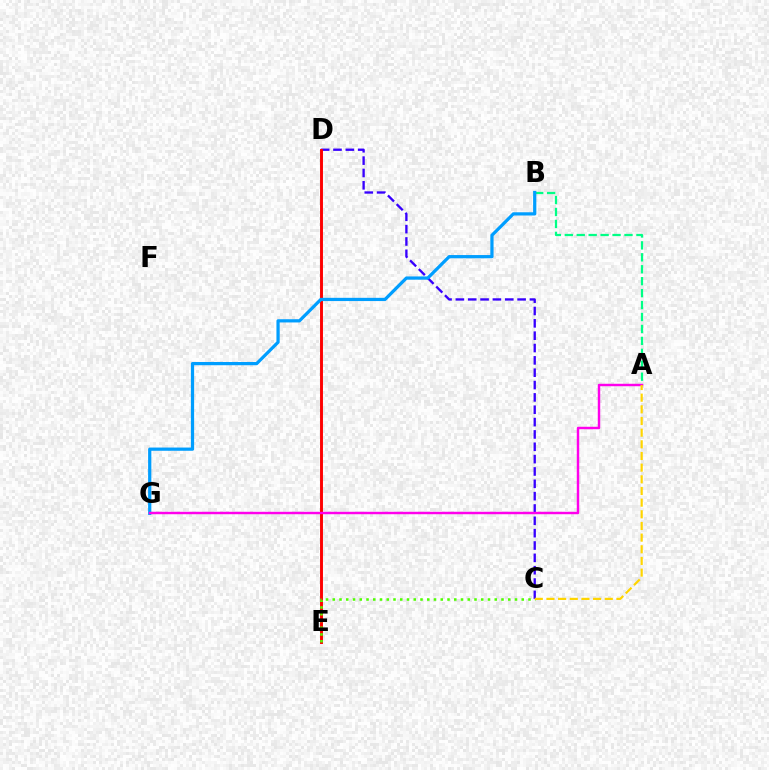{('A', 'B'): [{'color': '#00ff86', 'line_style': 'dashed', 'thickness': 1.62}], ('C', 'D'): [{'color': '#3700ff', 'line_style': 'dashed', 'thickness': 1.68}], ('D', 'E'): [{'color': '#ff0000', 'line_style': 'solid', 'thickness': 2.11}], ('C', 'E'): [{'color': '#4fff00', 'line_style': 'dotted', 'thickness': 1.83}], ('B', 'G'): [{'color': '#009eff', 'line_style': 'solid', 'thickness': 2.33}], ('A', 'G'): [{'color': '#ff00ed', 'line_style': 'solid', 'thickness': 1.76}], ('A', 'C'): [{'color': '#ffd500', 'line_style': 'dashed', 'thickness': 1.58}]}